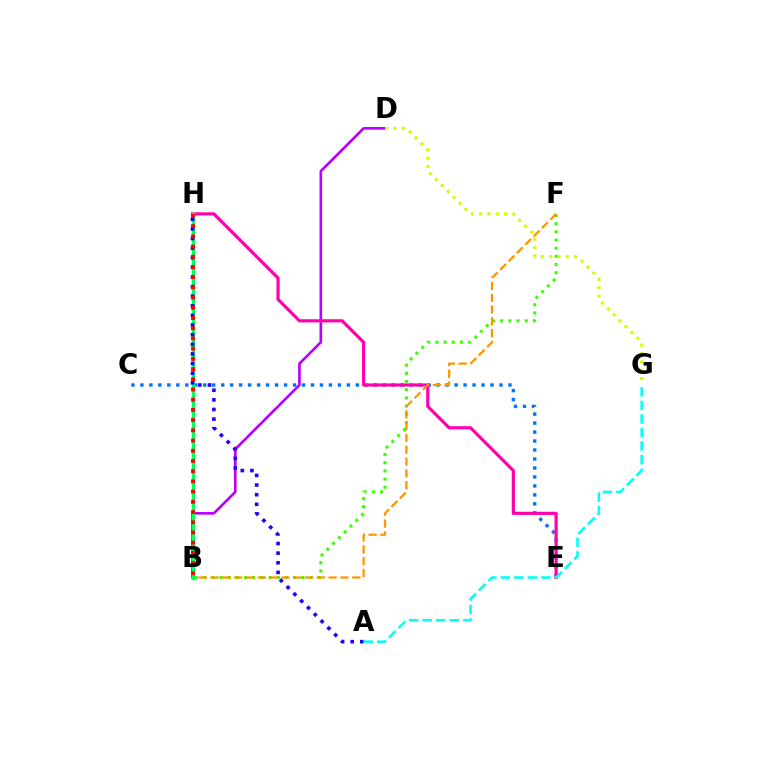{('B', 'F'): [{'color': '#3dff00', 'line_style': 'dotted', 'thickness': 2.22}, {'color': '#ff9400', 'line_style': 'dashed', 'thickness': 1.6}], ('C', 'E'): [{'color': '#0074ff', 'line_style': 'dotted', 'thickness': 2.44}], ('B', 'D'): [{'color': '#b900ff', 'line_style': 'solid', 'thickness': 1.9}], ('E', 'H'): [{'color': '#ff00ac', 'line_style': 'solid', 'thickness': 2.28}], ('D', 'G'): [{'color': '#d1ff00', 'line_style': 'dotted', 'thickness': 2.27}], ('B', 'H'): [{'color': '#00ff5c', 'line_style': 'solid', 'thickness': 2.49}, {'color': '#ff0000', 'line_style': 'dotted', 'thickness': 2.77}], ('A', 'H'): [{'color': '#2500ff', 'line_style': 'dotted', 'thickness': 2.61}], ('A', 'G'): [{'color': '#00fff6', 'line_style': 'dashed', 'thickness': 1.84}]}